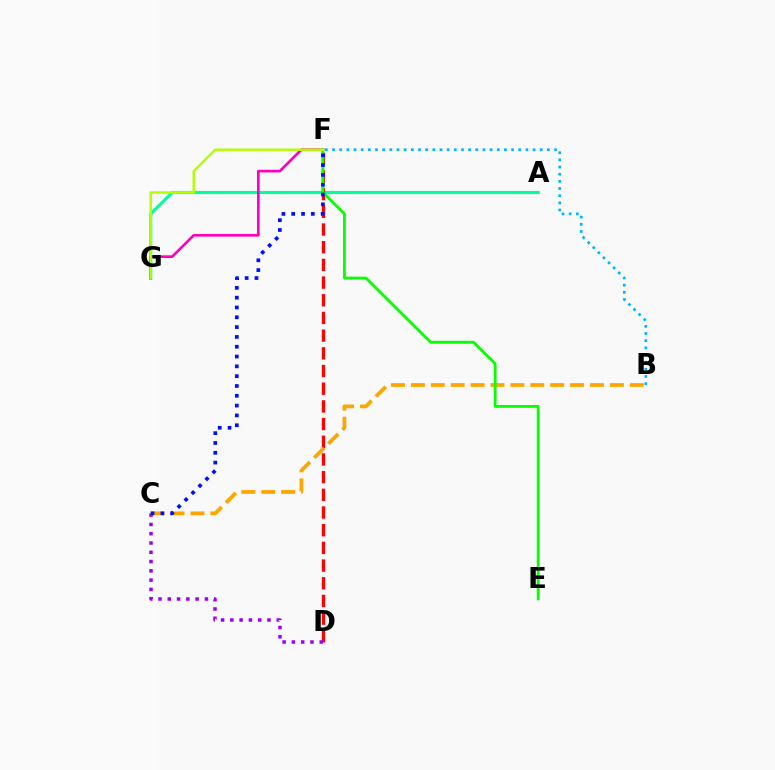{('A', 'G'): [{'color': '#00ff9d', 'line_style': 'solid', 'thickness': 2.25}], ('D', 'F'): [{'color': '#ff0000', 'line_style': 'dashed', 'thickness': 2.4}], ('C', 'D'): [{'color': '#9b00ff', 'line_style': 'dotted', 'thickness': 2.52}], ('F', 'G'): [{'color': '#ff00bd', 'line_style': 'solid', 'thickness': 1.91}, {'color': '#b3ff00', 'line_style': 'solid', 'thickness': 1.76}], ('B', 'C'): [{'color': '#ffa500', 'line_style': 'dashed', 'thickness': 2.7}], ('E', 'F'): [{'color': '#08ff00', 'line_style': 'solid', 'thickness': 2.03}], ('C', 'F'): [{'color': '#0010ff', 'line_style': 'dotted', 'thickness': 2.67}], ('B', 'F'): [{'color': '#00b5ff', 'line_style': 'dotted', 'thickness': 1.95}]}